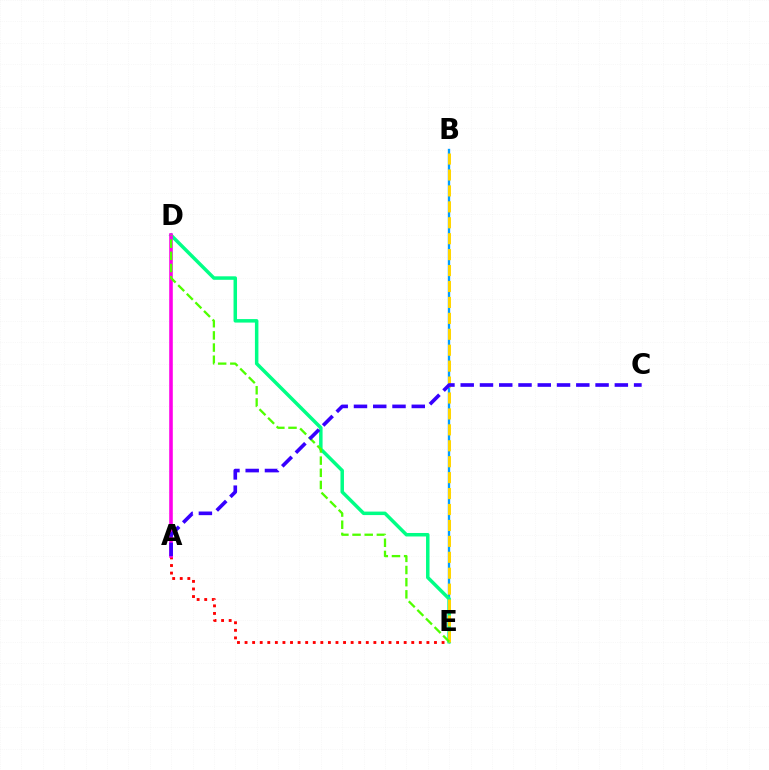{('A', 'E'): [{'color': '#ff0000', 'line_style': 'dotted', 'thickness': 2.06}], ('B', 'E'): [{'color': '#009eff', 'line_style': 'solid', 'thickness': 1.69}, {'color': '#ffd500', 'line_style': 'dashed', 'thickness': 2.16}], ('D', 'E'): [{'color': '#00ff86', 'line_style': 'solid', 'thickness': 2.51}, {'color': '#4fff00', 'line_style': 'dashed', 'thickness': 1.65}], ('A', 'D'): [{'color': '#ff00ed', 'line_style': 'solid', 'thickness': 2.58}], ('A', 'C'): [{'color': '#3700ff', 'line_style': 'dashed', 'thickness': 2.62}]}